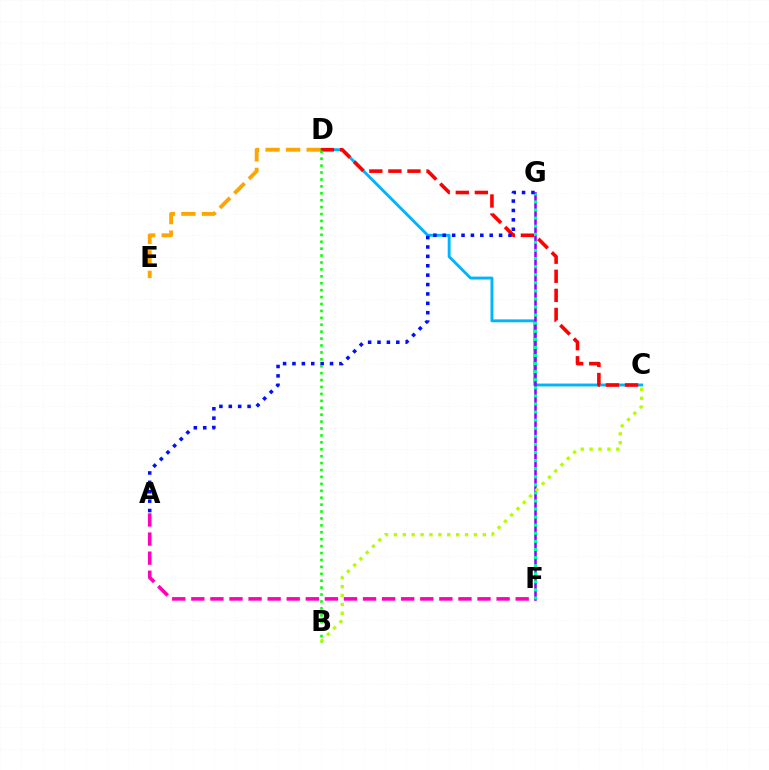{('C', 'D'): [{'color': '#00b5ff', 'line_style': 'solid', 'thickness': 2.09}, {'color': '#ff0000', 'line_style': 'dashed', 'thickness': 2.59}], ('D', 'E'): [{'color': '#ffa500', 'line_style': 'dashed', 'thickness': 2.79}], ('F', 'G'): [{'color': '#9b00ff', 'line_style': 'solid', 'thickness': 1.86}, {'color': '#00ff9d', 'line_style': 'dotted', 'thickness': 2.2}], ('B', 'C'): [{'color': '#b3ff00', 'line_style': 'dotted', 'thickness': 2.42}], ('A', 'G'): [{'color': '#0010ff', 'line_style': 'dotted', 'thickness': 2.55}], ('B', 'D'): [{'color': '#08ff00', 'line_style': 'dotted', 'thickness': 1.88}], ('A', 'F'): [{'color': '#ff00bd', 'line_style': 'dashed', 'thickness': 2.59}]}